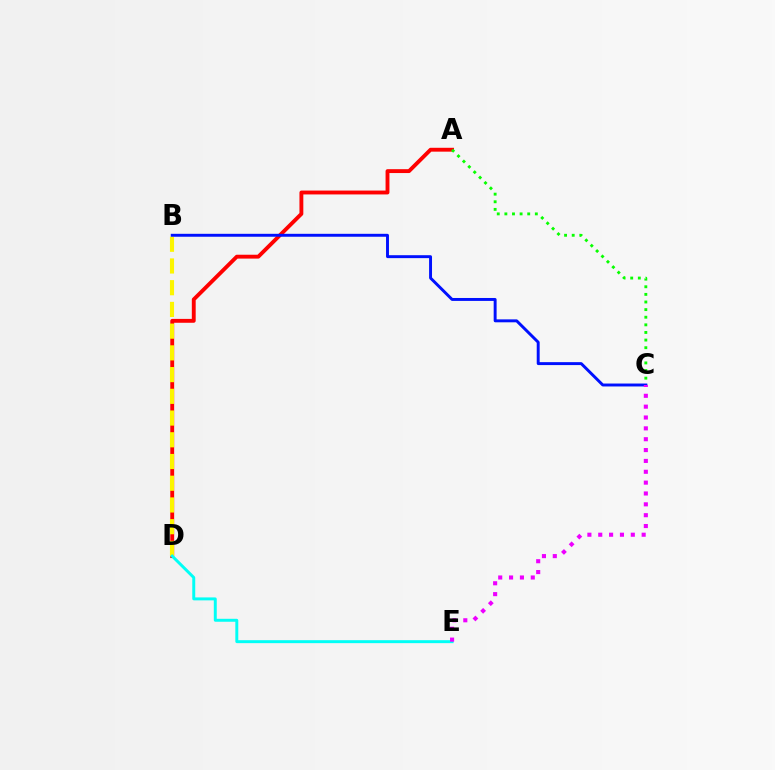{('A', 'D'): [{'color': '#ff0000', 'line_style': 'solid', 'thickness': 2.79}], ('B', 'D'): [{'color': '#fcf500', 'line_style': 'dashed', 'thickness': 2.95}], ('A', 'C'): [{'color': '#08ff00', 'line_style': 'dotted', 'thickness': 2.07}], ('D', 'E'): [{'color': '#00fff6', 'line_style': 'solid', 'thickness': 2.13}], ('B', 'C'): [{'color': '#0010ff', 'line_style': 'solid', 'thickness': 2.11}], ('C', 'E'): [{'color': '#ee00ff', 'line_style': 'dotted', 'thickness': 2.95}]}